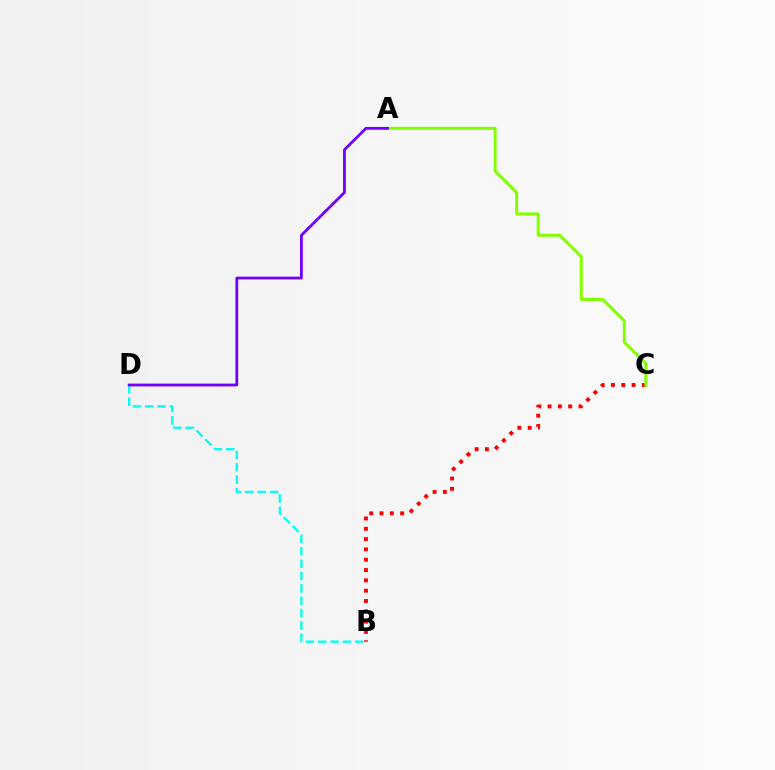{('B', 'D'): [{'color': '#00fff6', 'line_style': 'dashed', 'thickness': 1.68}], ('B', 'C'): [{'color': '#ff0000', 'line_style': 'dotted', 'thickness': 2.8}], ('A', 'C'): [{'color': '#84ff00', 'line_style': 'solid', 'thickness': 2.15}], ('A', 'D'): [{'color': '#7200ff', 'line_style': 'solid', 'thickness': 2.01}]}